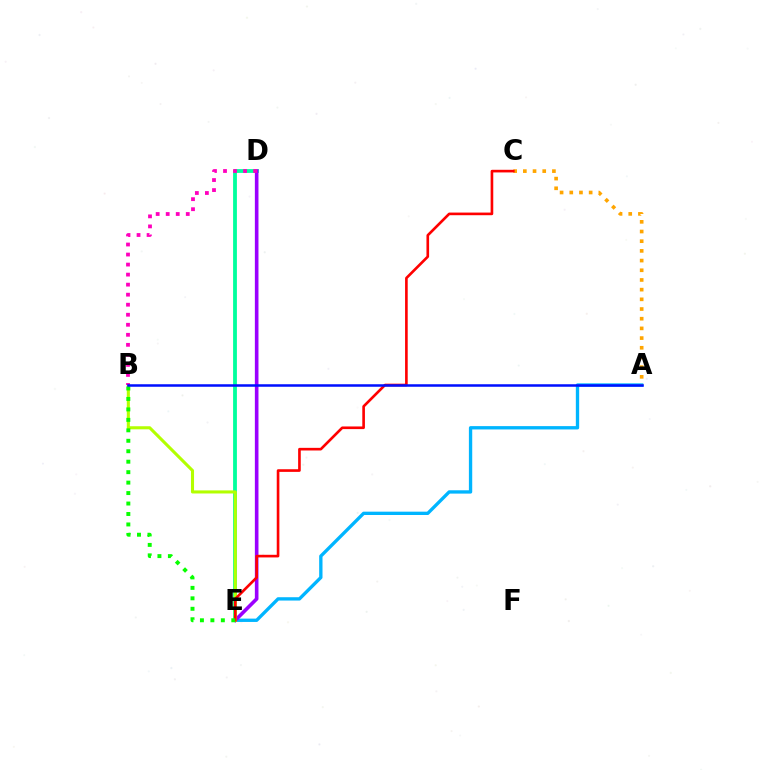{('A', 'E'): [{'color': '#00b5ff', 'line_style': 'solid', 'thickness': 2.4}], ('D', 'E'): [{'color': '#00ff9d', 'line_style': 'solid', 'thickness': 2.74}, {'color': '#9b00ff', 'line_style': 'solid', 'thickness': 2.6}], ('A', 'C'): [{'color': '#ffa500', 'line_style': 'dotted', 'thickness': 2.63}], ('B', 'E'): [{'color': '#b3ff00', 'line_style': 'solid', 'thickness': 2.21}, {'color': '#08ff00', 'line_style': 'dotted', 'thickness': 2.84}], ('B', 'D'): [{'color': '#ff00bd', 'line_style': 'dotted', 'thickness': 2.73}], ('C', 'E'): [{'color': '#ff0000', 'line_style': 'solid', 'thickness': 1.9}], ('A', 'B'): [{'color': '#0010ff', 'line_style': 'solid', 'thickness': 1.81}]}